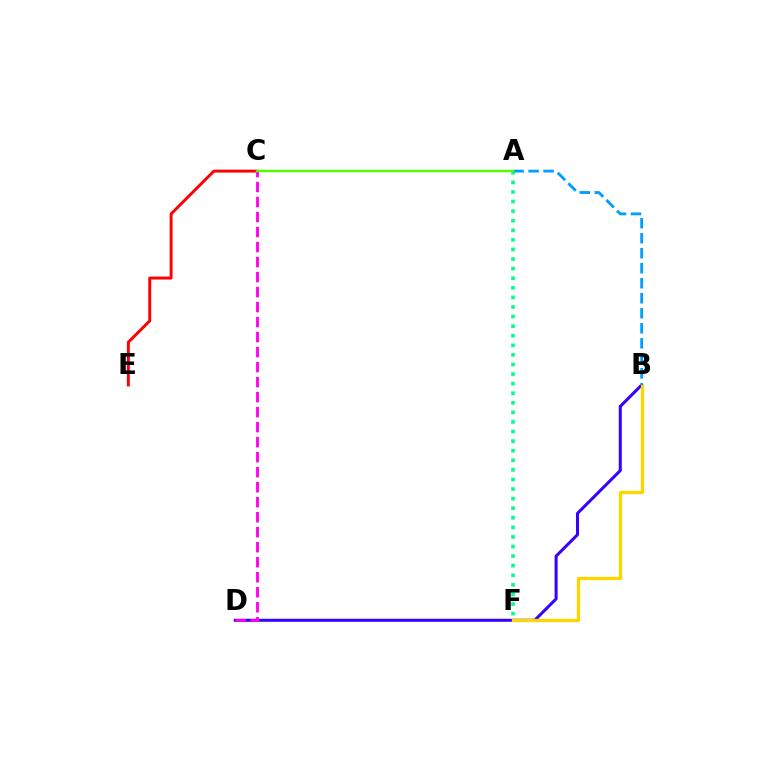{('B', 'D'): [{'color': '#3700ff', 'line_style': 'solid', 'thickness': 2.18}], ('C', 'E'): [{'color': '#ff0000', 'line_style': 'solid', 'thickness': 2.11}], ('B', 'F'): [{'color': '#ffd500', 'line_style': 'solid', 'thickness': 2.36}], ('C', 'D'): [{'color': '#ff00ed', 'line_style': 'dashed', 'thickness': 2.04}], ('A', 'F'): [{'color': '#00ff86', 'line_style': 'dotted', 'thickness': 2.6}], ('A', 'B'): [{'color': '#009eff', 'line_style': 'dashed', 'thickness': 2.04}], ('A', 'C'): [{'color': '#4fff00', 'line_style': 'solid', 'thickness': 1.76}]}